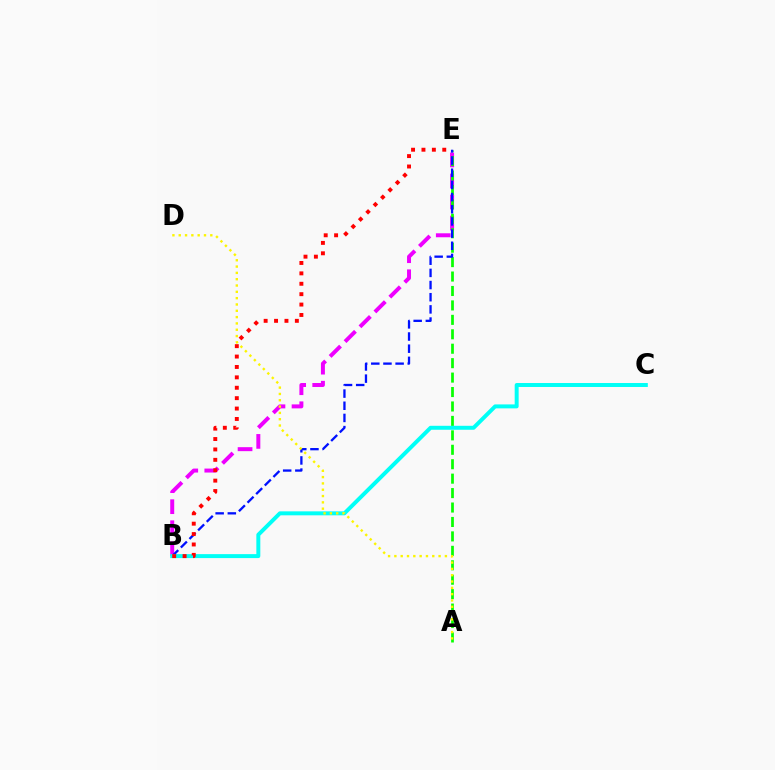{('B', 'E'): [{'color': '#ee00ff', 'line_style': 'dashed', 'thickness': 2.86}, {'color': '#0010ff', 'line_style': 'dashed', 'thickness': 1.65}, {'color': '#ff0000', 'line_style': 'dotted', 'thickness': 2.83}], ('A', 'E'): [{'color': '#08ff00', 'line_style': 'dashed', 'thickness': 1.96}], ('B', 'C'): [{'color': '#00fff6', 'line_style': 'solid', 'thickness': 2.85}], ('A', 'D'): [{'color': '#fcf500', 'line_style': 'dotted', 'thickness': 1.72}]}